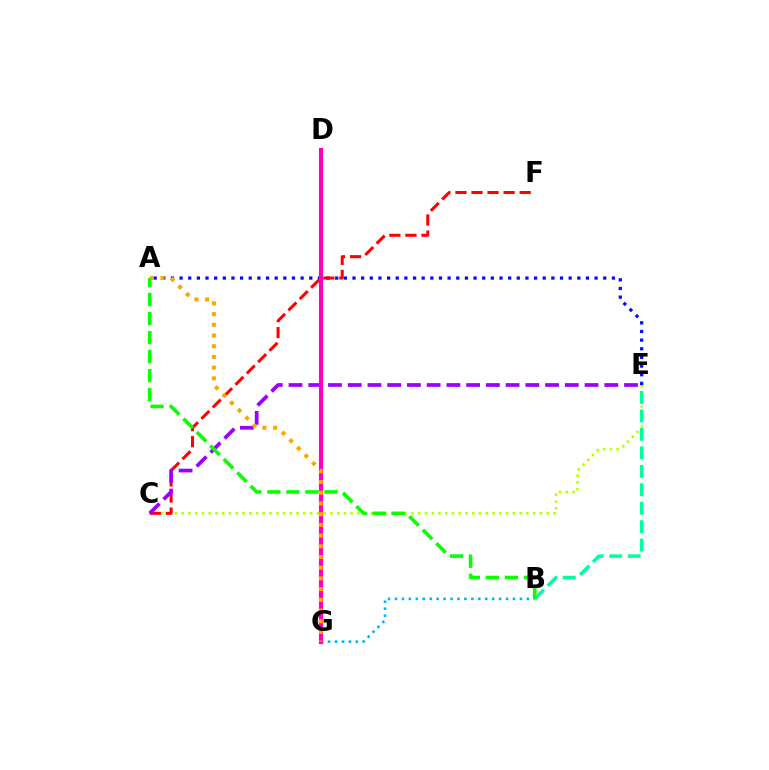{('C', 'E'): [{'color': '#b3ff00', 'line_style': 'dotted', 'thickness': 1.84}, {'color': '#9b00ff', 'line_style': 'dashed', 'thickness': 2.68}], ('B', 'E'): [{'color': '#00ff9d', 'line_style': 'dashed', 'thickness': 2.51}], ('B', 'G'): [{'color': '#00b5ff', 'line_style': 'dotted', 'thickness': 1.89}], ('A', 'E'): [{'color': '#0010ff', 'line_style': 'dotted', 'thickness': 2.35}], ('C', 'F'): [{'color': '#ff0000', 'line_style': 'dashed', 'thickness': 2.18}], ('D', 'G'): [{'color': '#ff00bd', 'line_style': 'solid', 'thickness': 2.97}], ('A', 'G'): [{'color': '#ffa500', 'line_style': 'dotted', 'thickness': 2.91}], ('A', 'B'): [{'color': '#08ff00', 'line_style': 'dashed', 'thickness': 2.59}]}